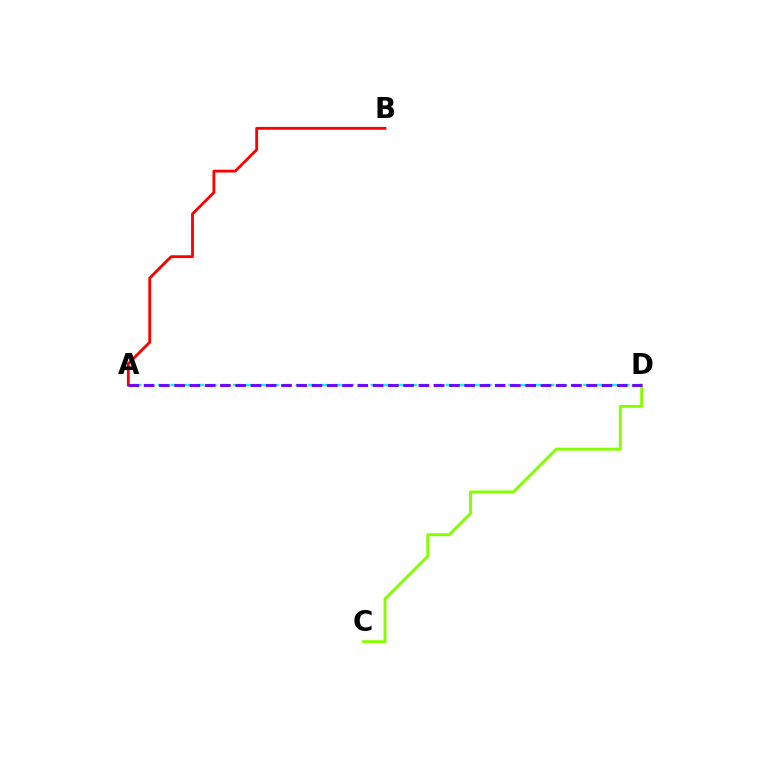{('A', 'D'): [{'color': '#00fff6', 'line_style': 'dashed', 'thickness': 1.7}, {'color': '#7200ff', 'line_style': 'dashed', 'thickness': 2.07}], ('A', 'B'): [{'color': '#ff0000', 'line_style': 'solid', 'thickness': 2.04}], ('C', 'D'): [{'color': '#84ff00', 'line_style': 'solid', 'thickness': 2.1}]}